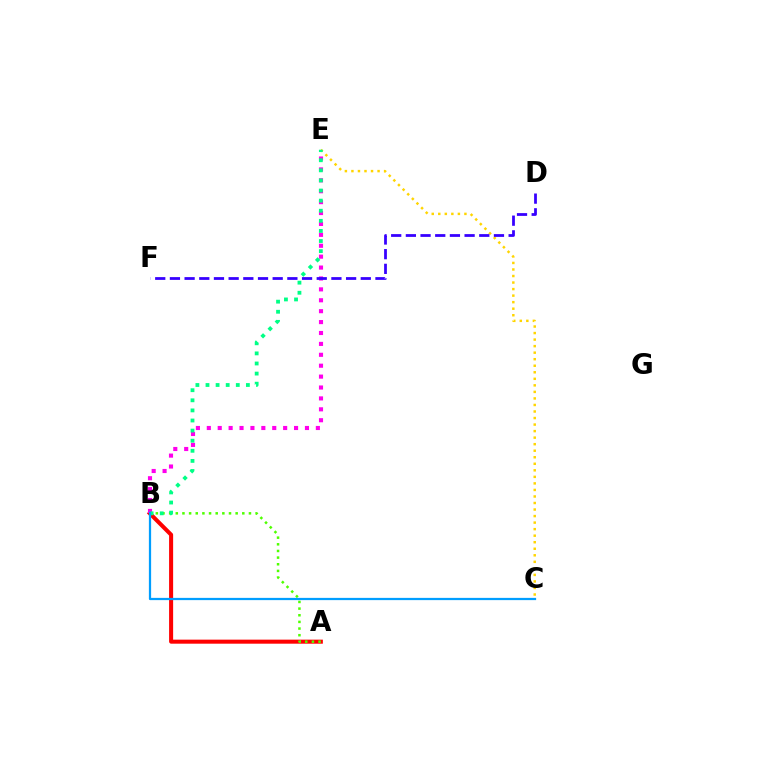{('C', 'E'): [{'color': '#ffd500', 'line_style': 'dotted', 'thickness': 1.78}], ('A', 'B'): [{'color': '#ff0000', 'line_style': 'solid', 'thickness': 2.91}, {'color': '#4fff00', 'line_style': 'dotted', 'thickness': 1.81}], ('B', 'E'): [{'color': '#ff00ed', 'line_style': 'dotted', 'thickness': 2.96}, {'color': '#00ff86', 'line_style': 'dotted', 'thickness': 2.74}], ('B', 'C'): [{'color': '#009eff', 'line_style': 'solid', 'thickness': 1.62}], ('D', 'F'): [{'color': '#3700ff', 'line_style': 'dashed', 'thickness': 1.99}]}